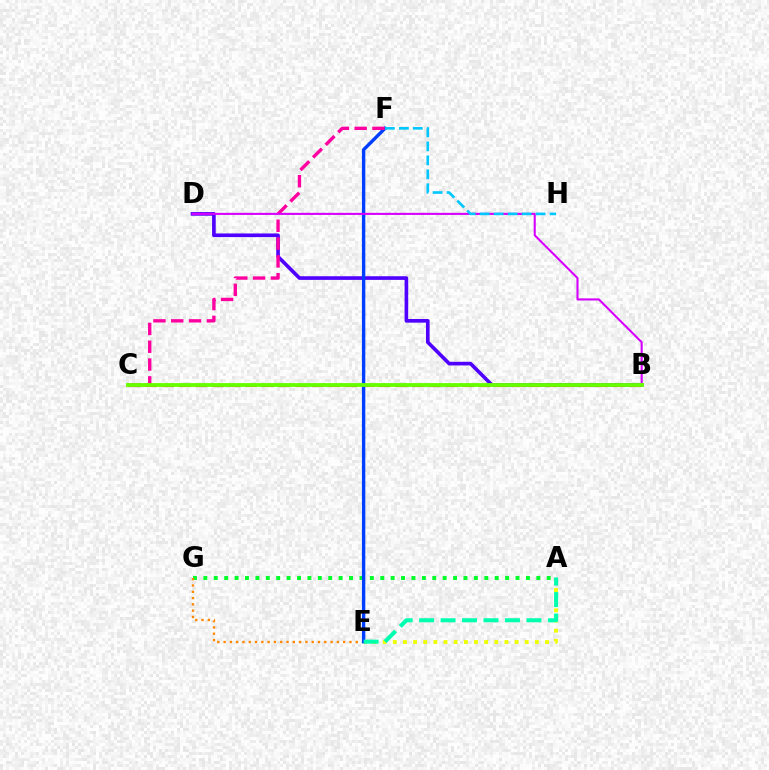{('A', 'G'): [{'color': '#00ff27', 'line_style': 'dotted', 'thickness': 2.83}], ('B', 'D'): [{'color': '#4f00ff', 'line_style': 'solid', 'thickness': 2.62}, {'color': '#d600ff', 'line_style': 'solid', 'thickness': 1.51}], ('E', 'G'): [{'color': '#ff8800', 'line_style': 'dotted', 'thickness': 1.71}], ('A', 'E'): [{'color': '#eeff00', 'line_style': 'dotted', 'thickness': 2.76}, {'color': '#00ffaf', 'line_style': 'dashed', 'thickness': 2.91}], ('B', 'C'): [{'color': '#ff0000', 'line_style': 'dashed', 'thickness': 2.27}, {'color': '#66ff00', 'line_style': 'solid', 'thickness': 2.75}], ('E', 'F'): [{'color': '#003fff', 'line_style': 'solid', 'thickness': 2.44}], ('C', 'F'): [{'color': '#ff00a0', 'line_style': 'dashed', 'thickness': 2.42}], ('F', 'H'): [{'color': '#00c7ff', 'line_style': 'dashed', 'thickness': 1.9}]}